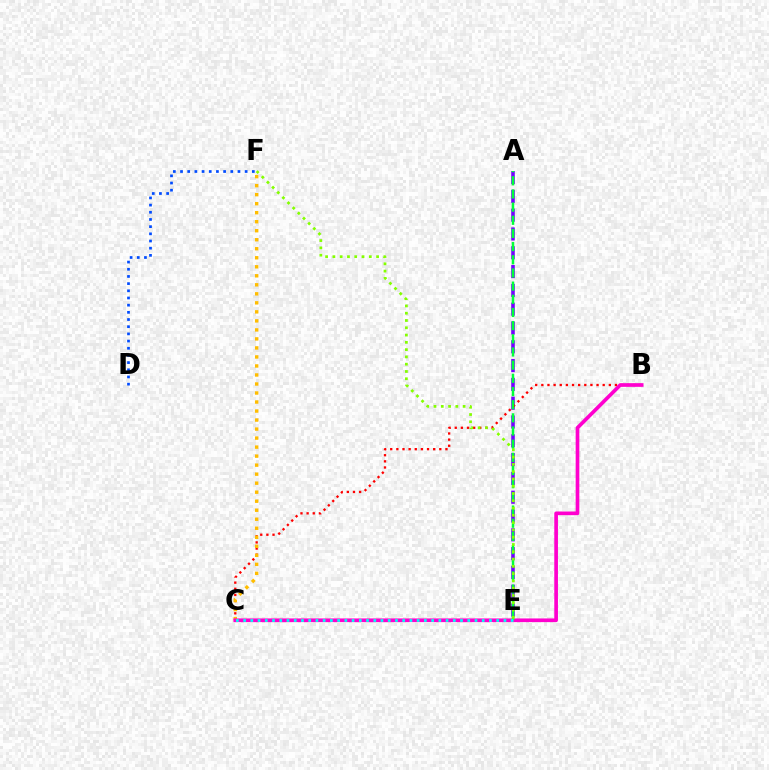{('A', 'E'): [{'color': '#7200ff', 'line_style': 'dashed', 'thickness': 2.55}, {'color': '#00ff39', 'line_style': 'dashed', 'thickness': 1.79}], ('B', 'C'): [{'color': '#ff0000', 'line_style': 'dotted', 'thickness': 1.67}, {'color': '#ff00cf', 'line_style': 'solid', 'thickness': 2.64}], ('C', 'F'): [{'color': '#ffbd00', 'line_style': 'dotted', 'thickness': 2.45}], ('D', 'F'): [{'color': '#004bff', 'line_style': 'dotted', 'thickness': 1.95}], ('E', 'F'): [{'color': '#84ff00', 'line_style': 'dotted', 'thickness': 1.98}], ('C', 'E'): [{'color': '#00fff6', 'line_style': 'dotted', 'thickness': 1.96}]}